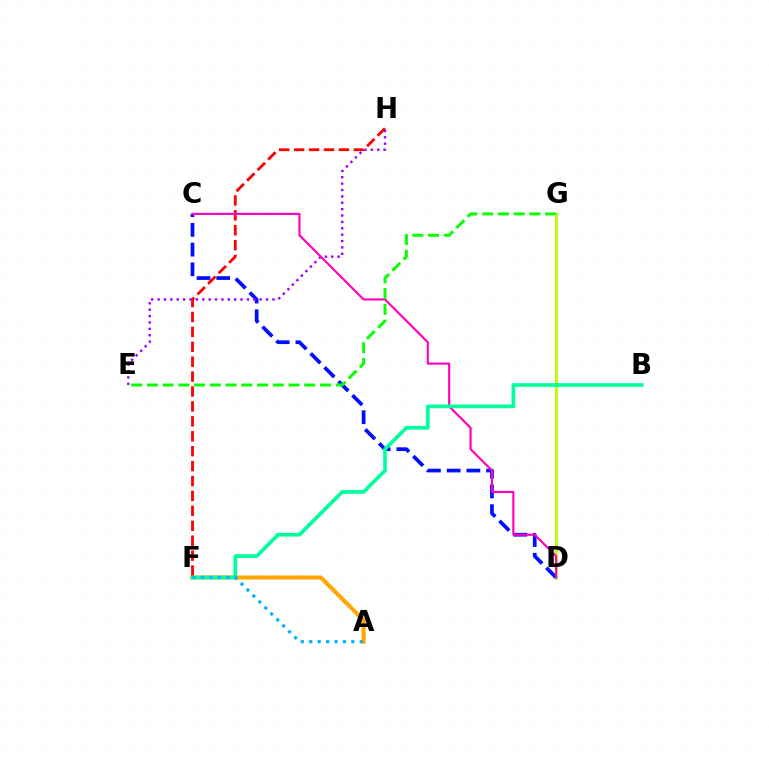{('D', 'G'): [{'color': '#b3ff00', 'line_style': 'solid', 'thickness': 2.0}], ('A', 'F'): [{'color': '#ffa500', 'line_style': 'solid', 'thickness': 2.92}, {'color': '#00b5ff', 'line_style': 'dotted', 'thickness': 2.29}], ('C', 'D'): [{'color': '#0010ff', 'line_style': 'dashed', 'thickness': 2.68}, {'color': '#ff00bd', 'line_style': 'solid', 'thickness': 1.54}], ('F', 'H'): [{'color': '#ff0000', 'line_style': 'dashed', 'thickness': 2.03}], ('E', 'H'): [{'color': '#9b00ff', 'line_style': 'dotted', 'thickness': 1.73}], ('B', 'F'): [{'color': '#00ff9d', 'line_style': 'solid', 'thickness': 2.65}], ('E', 'G'): [{'color': '#08ff00', 'line_style': 'dashed', 'thickness': 2.14}]}